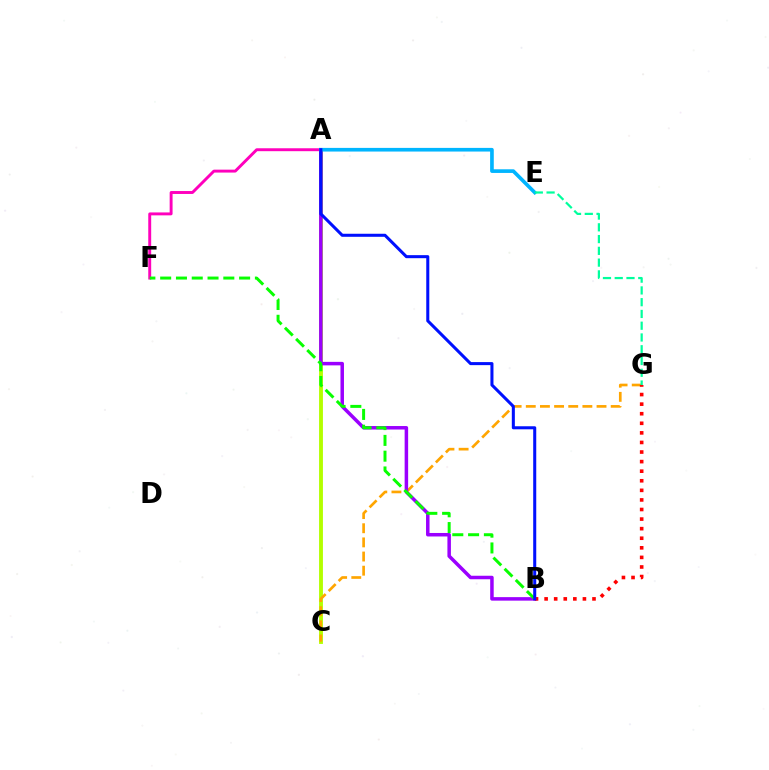{('A', 'C'): [{'color': '#b3ff00', 'line_style': 'solid', 'thickness': 2.78}], ('C', 'G'): [{'color': '#ffa500', 'line_style': 'dashed', 'thickness': 1.92}], ('A', 'B'): [{'color': '#9b00ff', 'line_style': 'solid', 'thickness': 2.52}, {'color': '#0010ff', 'line_style': 'solid', 'thickness': 2.19}], ('B', 'G'): [{'color': '#ff0000', 'line_style': 'dotted', 'thickness': 2.6}], ('A', 'F'): [{'color': '#ff00bd', 'line_style': 'solid', 'thickness': 2.1}], ('B', 'F'): [{'color': '#08ff00', 'line_style': 'dashed', 'thickness': 2.14}], ('A', 'E'): [{'color': '#00b5ff', 'line_style': 'solid', 'thickness': 2.63}], ('E', 'G'): [{'color': '#00ff9d', 'line_style': 'dashed', 'thickness': 1.6}]}